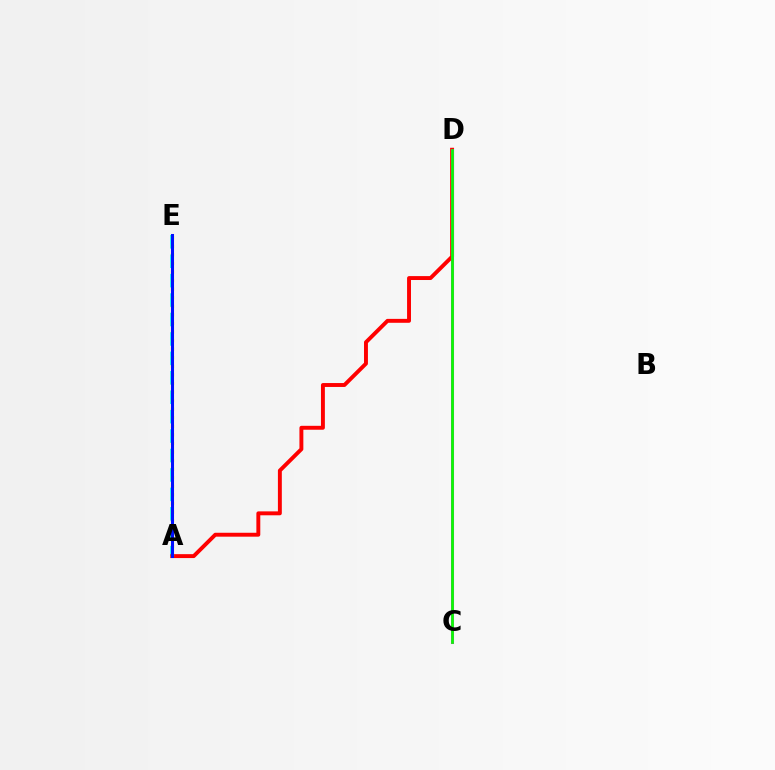{('A', 'E'): [{'color': '#00fff6', 'line_style': 'dashed', 'thickness': 2.64}, {'color': '#fcf500', 'line_style': 'dotted', 'thickness': 2.33}, {'color': '#0010ff', 'line_style': 'solid', 'thickness': 2.19}], ('A', 'D'): [{'color': '#ff0000', 'line_style': 'solid', 'thickness': 2.82}], ('C', 'D'): [{'color': '#ee00ff', 'line_style': 'solid', 'thickness': 2.19}, {'color': '#08ff00', 'line_style': 'solid', 'thickness': 1.96}]}